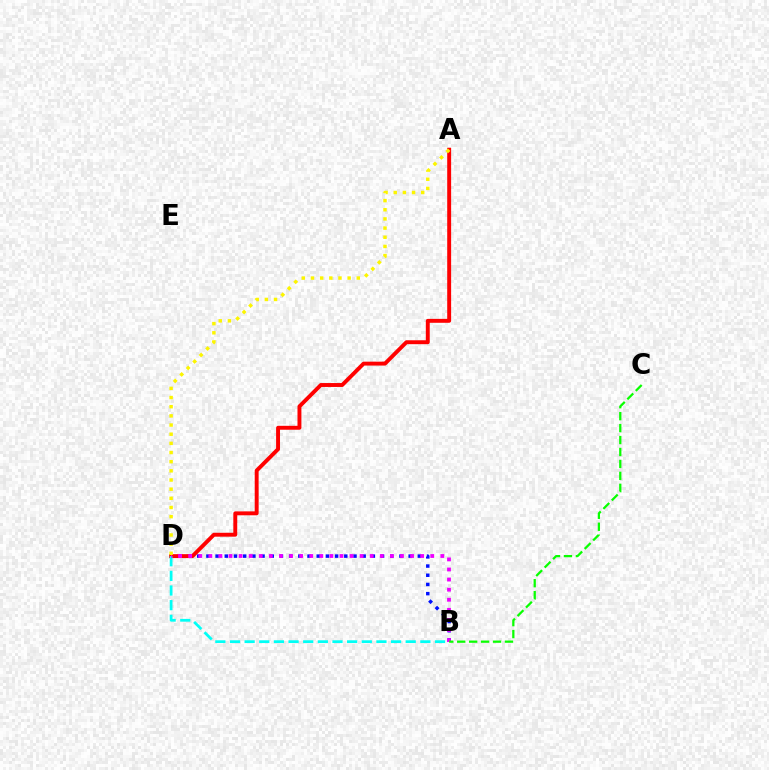{('B', 'D'): [{'color': '#0010ff', 'line_style': 'dotted', 'thickness': 2.5}, {'color': '#00fff6', 'line_style': 'dashed', 'thickness': 1.99}, {'color': '#ee00ff', 'line_style': 'dotted', 'thickness': 2.74}], ('A', 'D'): [{'color': '#ff0000', 'line_style': 'solid', 'thickness': 2.82}, {'color': '#fcf500', 'line_style': 'dotted', 'thickness': 2.49}], ('B', 'C'): [{'color': '#08ff00', 'line_style': 'dashed', 'thickness': 1.62}]}